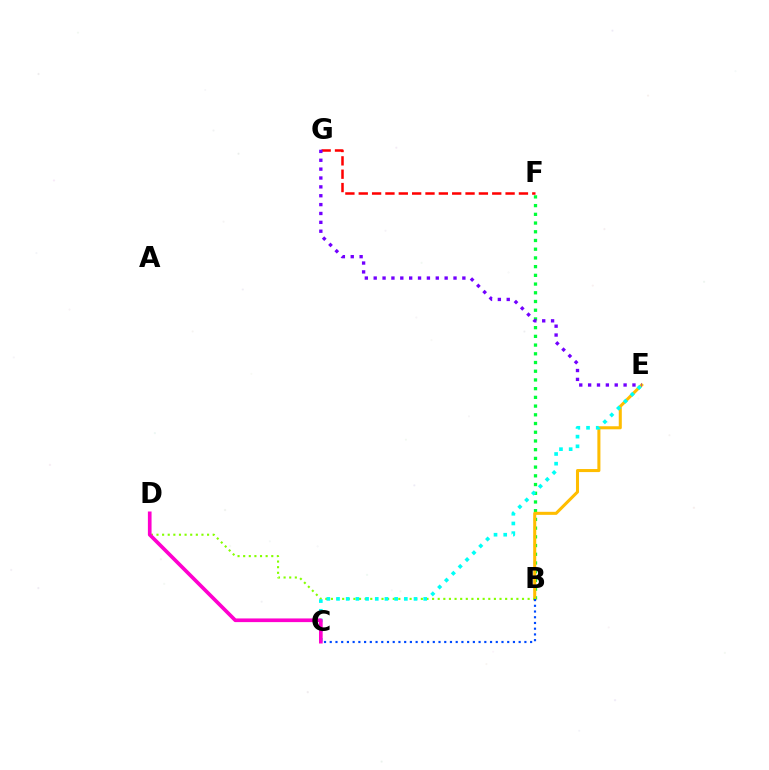{('B', 'F'): [{'color': '#00ff39', 'line_style': 'dotted', 'thickness': 2.37}], ('B', 'E'): [{'color': '#ffbd00', 'line_style': 'solid', 'thickness': 2.19}], ('B', 'D'): [{'color': '#84ff00', 'line_style': 'dotted', 'thickness': 1.53}], ('B', 'C'): [{'color': '#004bff', 'line_style': 'dotted', 'thickness': 1.56}], ('F', 'G'): [{'color': '#ff0000', 'line_style': 'dashed', 'thickness': 1.81}], ('C', 'E'): [{'color': '#00fff6', 'line_style': 'dotted', 'thickness': 2.63}], ('C', 'D'): [{'color': '#ff00cf', 'line_style': 'solid', 'thickness': 2.64}], ('E', 'G'): [{'color': '#7200ff', 'line_style': 'dotted', 'thickness': 2.41}]}